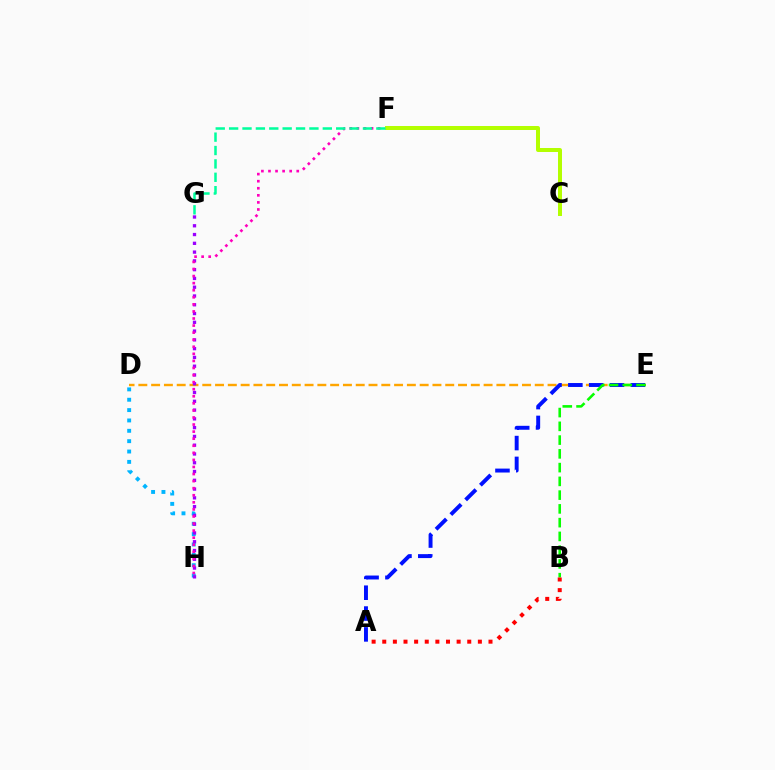{('D', 'E'): [{'color': '#ffa500', 'line_style': 'dashed', 'thickness': 1.74}], ('D', 'H'): [{'color': '#00b5ff', 'line_style': 'dotted', 'thickness': 2.81}], ('A', 'E'): [{'color': '#0010ff', 'line_style': 'dashed', 'thickness': 2.83}], ('G', 'H'): [{'color': '#9b00ff', 'line_style': 'dotted', 'thickness': 2.38}], ('F', 'H'): [{'color': '#ff00bd', 'line_style': 'dotted', 'thickness': 1.92}], ('C', 'F'): [{'color': '#b3ff00', 'line_style': 'solid', 'thickness': 2.86}], ('B', 'E'): [{'color': '#08ff00', 'line_style': 'dashed', 'thickness': 1.87}], ('A', 'B'): [{'color': '#ff0000', 'line_style': 'dotted', 'thickness': 2.89}], ('F', 'G'): [{'color': '#00ff9d', 'line_style': 'dashed', 'thickness': 1.82}]}